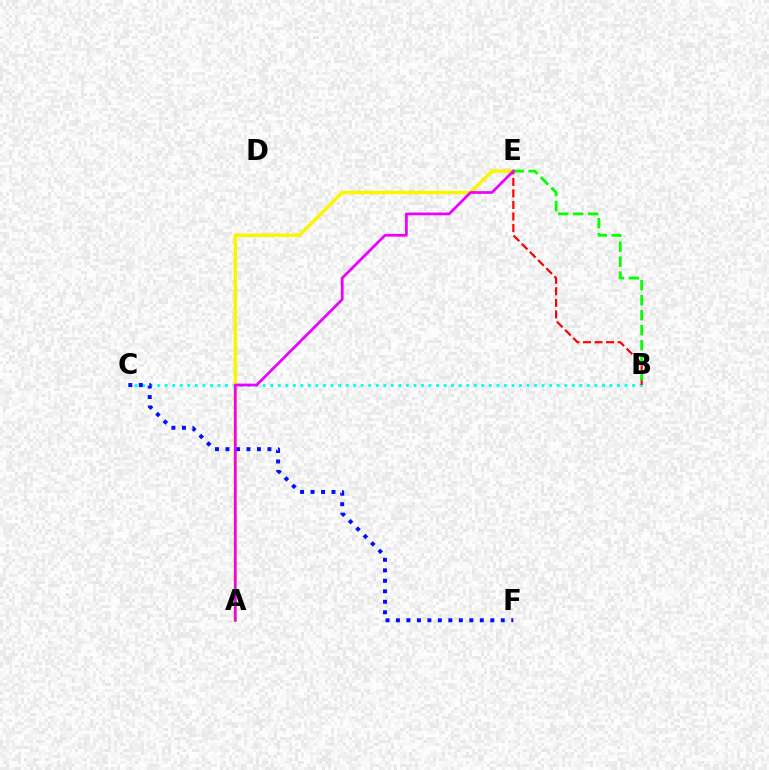{('B', 'C'): [{'color': '#00fff6', 'line_style': 'dotted', 'thickness': 2.05}], ('A', 'E'): [{'color': '#fcf500', 'line_style': 'solid', 'thickness': 2.52}, {'color': '#ee00ff', 'line_style': 'solid', 'thickness': 1.97}], ('B', 'E'): [{'color': '#ff0000', 'line_style': 'dashed', 'thickness': 1.57}, {'color': '#08ff00', 'line_style': 'dashed', 'thickness': 2.04}], ('C', 'F'): [{'color': '#0010ff', 'line_style': 'dotted', 'thickness': 2.85}]}